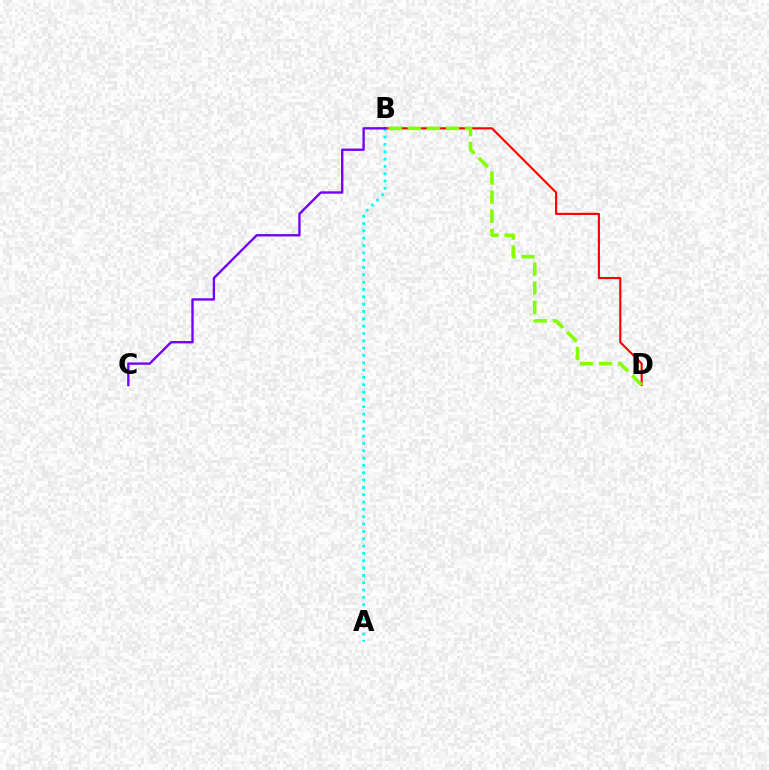{('B', 'D'): [{'color': '#ff0000', 'line_style': 'solid', 'thickness': 1.54}, {'color': '#84ff00', 'line_style': 'dashed', 'thickness': 2.6}], ('A', 'B'): [{'color': '#00fff6', 'line_style': 'dotted', 'thickness': 1.99}], ('B', 'C'): [{'color': '#7200ff', 'line_style': 'solid', 'thickness': 1.7}]}